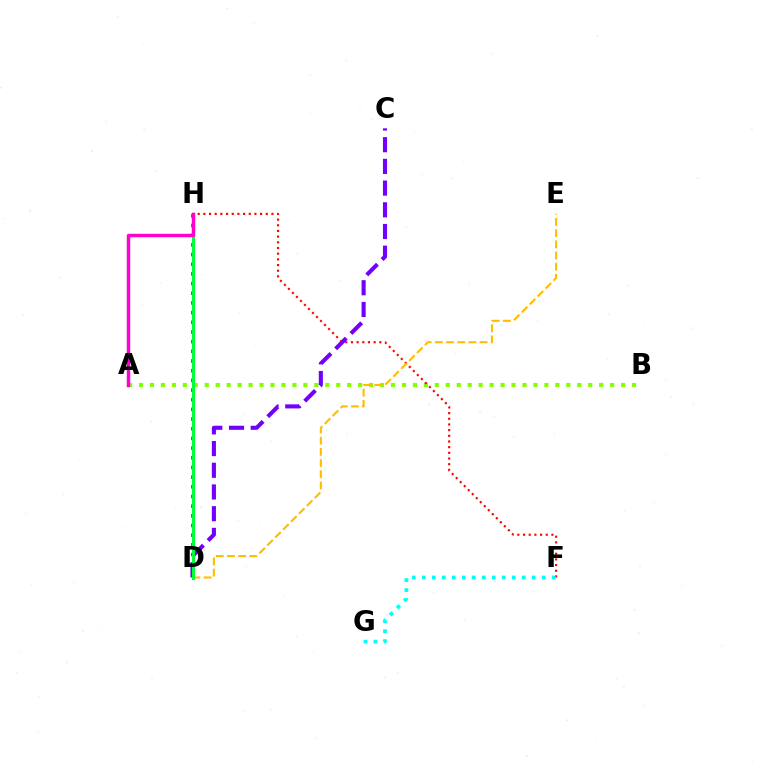{('D', 'H'): [{'color': '#004bff', 'line_style': 'dotted', 'thickness': 2.63}, {'color': '#00ff39', 'line_style': 'solid', 'thickness': 2.19}], ('A', 'B'): [{'color': '#84ff00', 'line_style': 'dotted', 'thickness': 2.98}], ('F', 'H'): [{'color': '#ff0000', 'line_style': 'dotted', 'thickness': 1.54}], ('D', 'E'): [{'color': '#ffbd00', 'line_style': 'dashed', 'thickness': 1.52}], ('C', 'D'): [{'color': '#7200ff', 'line_style': 'dashed', 'thickness': 2.95}], ('F', 'G'): [{'color': '#00fff6', 'line_style': 'dotted', 'thickness': 2.71}], ('A', 'H'): [{'color': '#ff00cf', 'line_style': 'solid', 'thickness': 2.47}]}